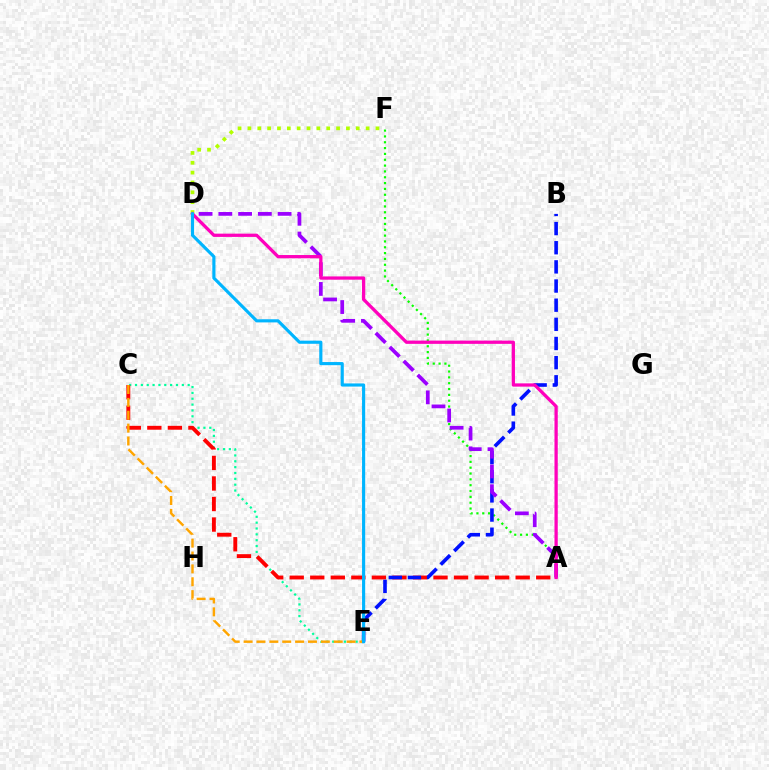{('A', 'F'): [{'color': '#08ff00', 'line_style': 'dotted', 'thickness': 1.59}], ('C', 'E'): [{'color': '#00ff9d', 'line_style': 'dotted', 'thickness': 1.59}, {'color': '#ffa500', 'line_style': 'dashed', 'thickness': 1.75}], ('A', 'C'): [{'color': '#ff0000', 'line_style': 'dashed', 'thickness': 2.79}], ('D', 'F'): [{'color': '#b3ff00', 'line_style': 'dotted', 'thickness': 2.68}], ('B', 'E'): [{'color': '#0010ff', 'line_style': 'dashed', 'thickness': 2.6}], ('A', 'D'): [{'color': '#9b00ff', 'line_style': 'dashed', 'thickness': 2.68}, {'color': '#ff00bd', 'line_style': 'solid', 'thickness': 2.35}], ('D', 'E'): [{'color': '#00b5ff', 'line_style': 'solid', 'thickness': 2.26}]}